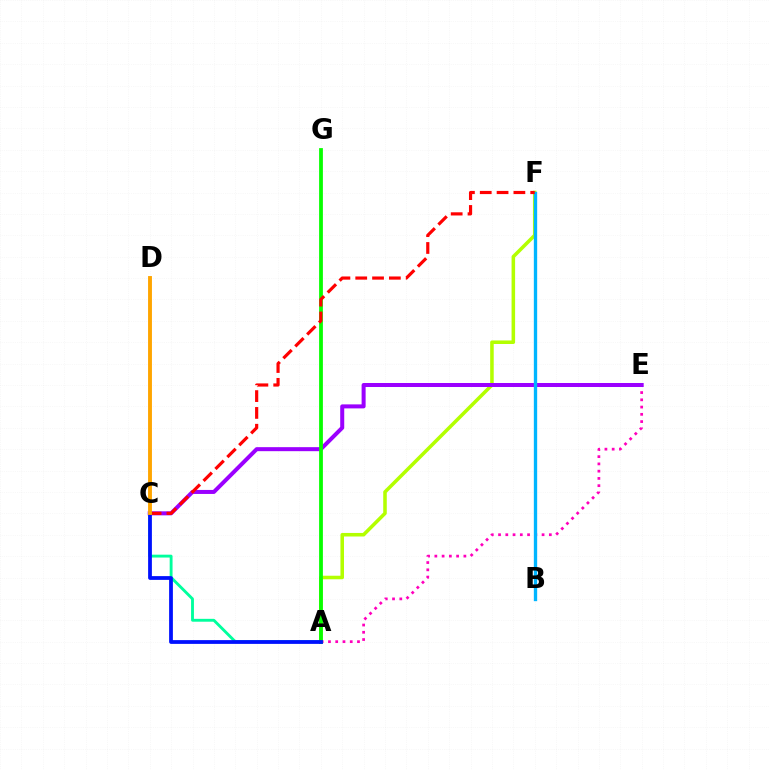{('A', 'C'): [{'color': '#00ff9d', 'line_style': 'solid', 'thickness': 2.07}, {'color': '#0010ff', 'line_style': 'solid', 'thickness': 2.71}], ('A', 'F'): [{'color': '#b3ff00', 'line_style': 'solid', 'thickness': 2.55}], ('A', 'E'): [{'color': '#ff00bd', 'line_style': 'dotted', 'thickness': 1.97}], ('C', 'E'): [{'color': '#9b00ff', 'line_style': 'solid', 'thickness': 2.89}], ('A', 'G'): [{'color': '#08ff00', 'line_style': 'solid', 'thickness': 2.72}], ('B', 'F'): [{'color': '#00b5ff', 'line_style': 'solid', 'thickness': 2.4}], ('C', 'F'): [{'color': '#ff0000', 'line_style': 'dashed', 'thickness': 2.28}], ('C', 'D'): [{'color': '#ffa500', 'line_style': 'solid', 'thickness': 2.79}]}